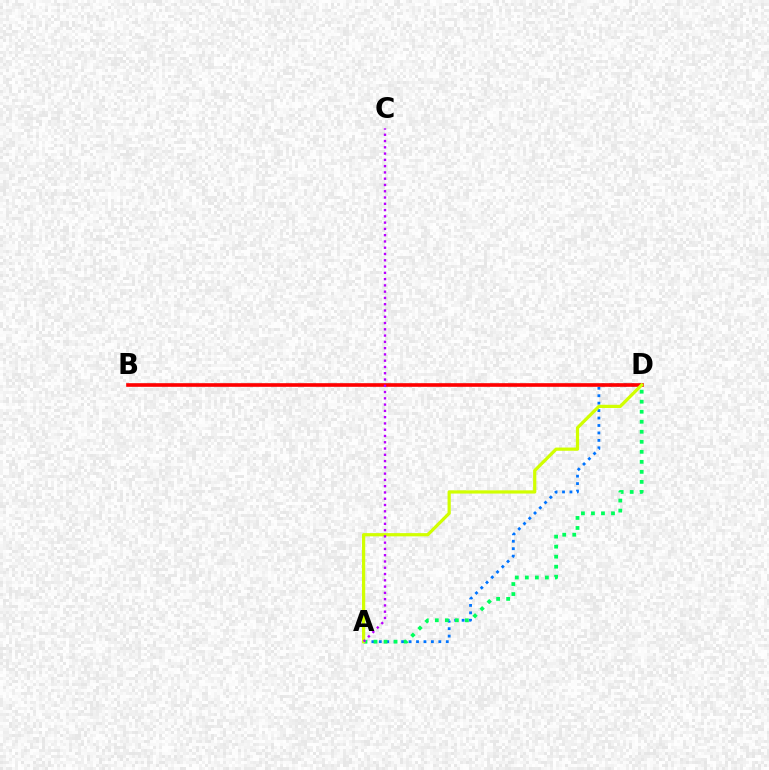{('A', 'D'): [{'color': '#0074ff', 'line_style': 'dotted', 'thickness': 2.02}, {'color': '#00ff5c', 'line_style': 'dotted', 'thickness': 2.72}, {'color': '#d1ff00', 'line_style': 'solid', 'thickness': 2.32}], ('B', 'D'): [{'color': '#ff0000', 'line_style': 'solid', 'thickness': 2.62}], ('A', 'C'): [{'color': '#b900ff', 'line_style': 'dotted', 'thickness': 1.7}]}